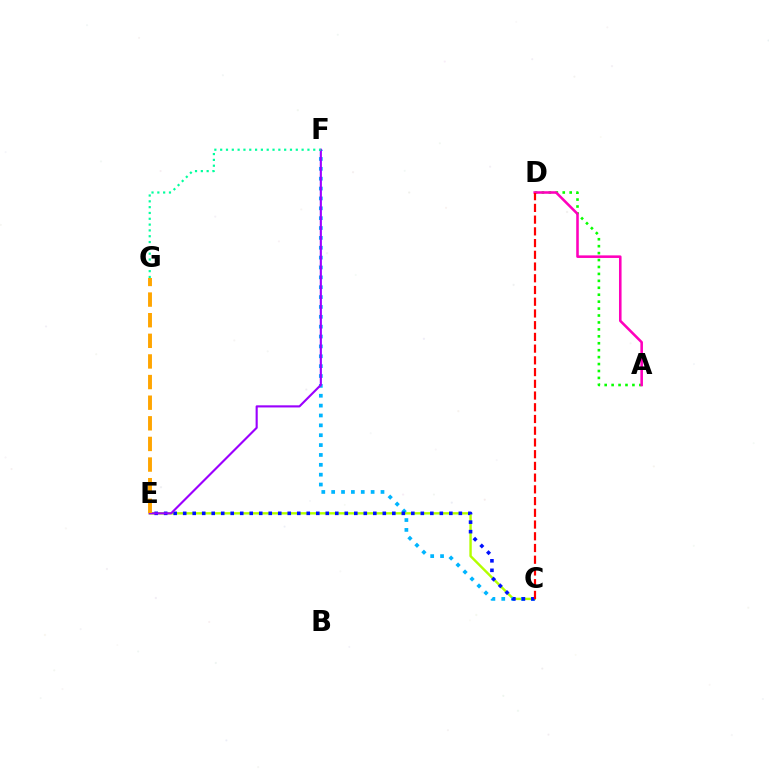{('C', 'E'): [{'color': '#b3ff00', 'line_style': 'solid', 'thickness': 1.74}, {'color': '#0010ff', 'line_style': 'dotted', 'thickness': 2.58}], ('C', 'F'): [{'color': '#00b5ff', 'line_style': 'dotted', 'thickness': 2.68}], ('A', 'D'): [{'color': '#08ff00', 'line_style': 'dotted', 'thickness': 1.88}, {'color': '#ff00bd', 'line_style': 'solid', 'thickness': 1.85}], ('E', 'F'): [{'color': '#9b00ff', 'line_style': 'solid', 'thickness': 1.53}], ('E', 'G'): [{'color': '#ffa500', 'line_style': 'dashed', 'thickness': 2.8}], ('C', 'D'): [{'color': '#ff0000', 'line_style': 'dashed', 'thickness': 1.59}], ('F', 'G'): [{'color': '#00ff9d', 'line_style': 'dotted', 'thickness': 1.58}]}